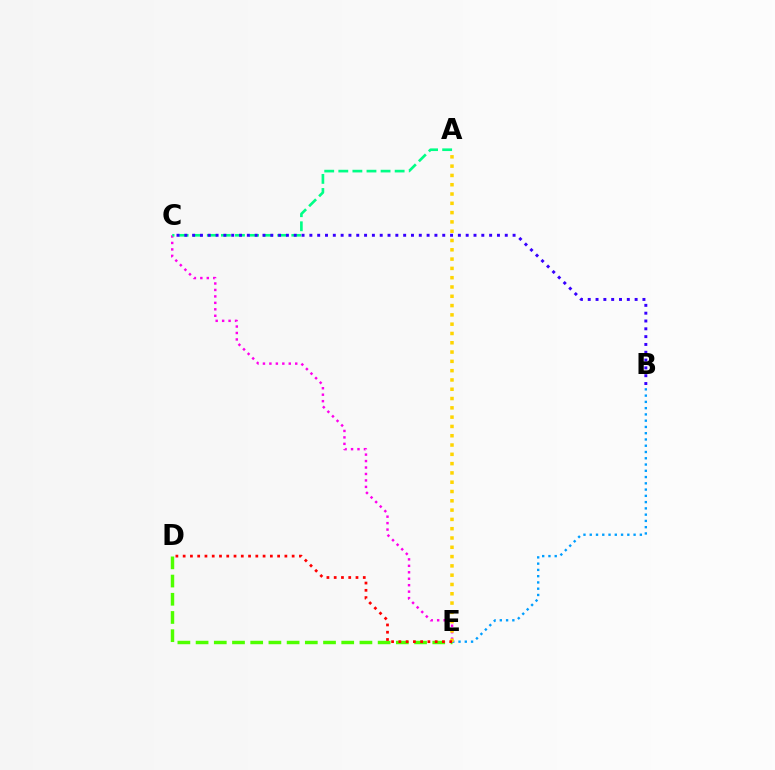{('B', 'E'): [{'color': '#009eff', 'line_style': 'dotted', 'thickness': 1.7}], ('C', 'E'): [{'color': '#ff00ed', 'line_style': 'dotted', 'thickness': 1.75}], ('A', 'C'): [{'color': '#00ff86', 'line_style': 'dashed', 'thickness': 1.91}], ('D', 'E'): [{'color': '#4fff00', 'line_style': 'dashed', 'thickness': 2.47}, {'color': '#ff0000', 'line_style': 'dotted', 'thickness': 1.97}], ('A', 'E'): [{'color': '#ffd500', 'line_style': 'dotted', 'thickness': 2.53}], ('B', 'C'): [{'color': '#3700ff', 'line_style': 'dotted', 'thickness': 2.12}]}